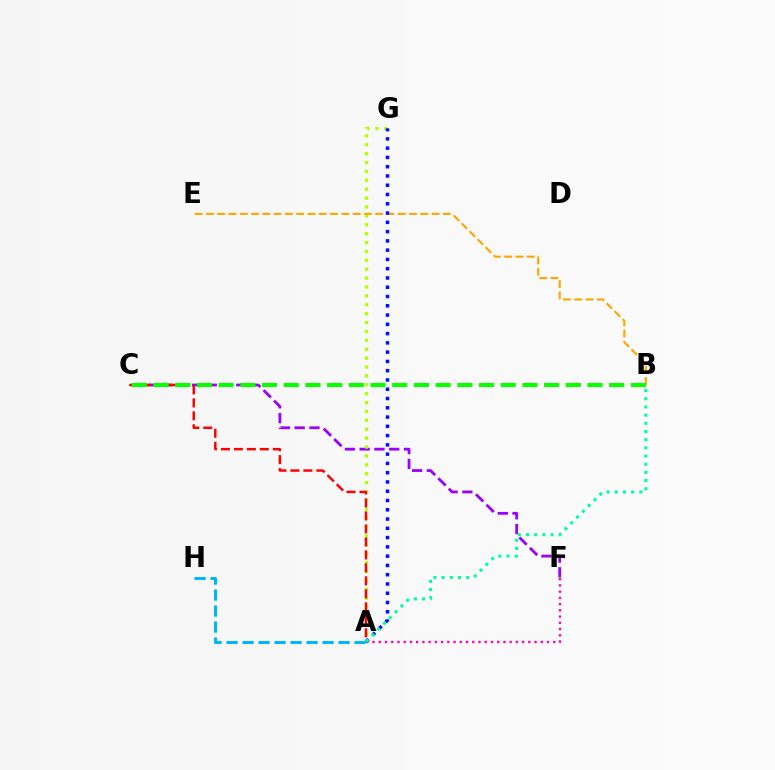{('C', 'F'): [{'color': '#9b00ff', 'line_style': 'dashed', 'thickness': 2.01}], ('A', 'G'): [{'color': '#b3ff00', 'line_style': 'dotted', 'thickness': 2.42}, {'color': '#0010ff', 'line_style': 'dotted', 'thickness': 2.52}], ('A', 'F'): [{'color': '#ff00bd', 'line_style': 'dotted', 'thickness': 1.69}], ('A', 'C'): [{'color': '#ff0000', 'line_style': 'dashed', 'thickness': 1.76}], ('B', 'E'): [{'color': '#ffa500', 'line_style': 'dashed', 'thickness': 1.53}], ('A', 'B'): [{'color': '#00ff9d', 'line_style': 'dotted', 'thickness': 2.22}], ('B', 'C'): [{'color': '#08ff00', 'line_style': 'dashed', 'thickness': 2.95}], ('A', 'H'): [{'color': '#00b5ff', 'line_style': 'dashed', 'thickness': 2.17}]}